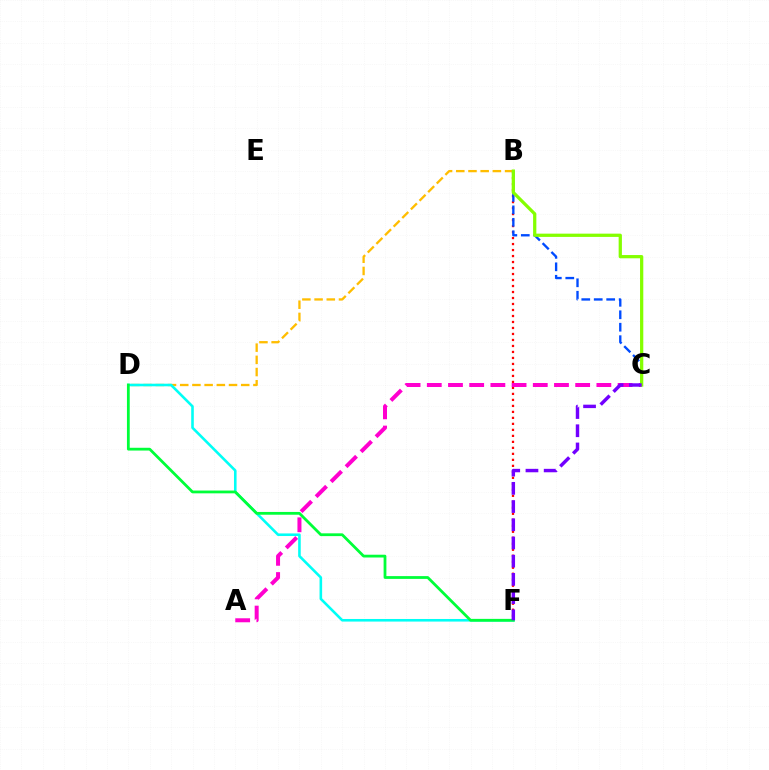{('B', 'F'): [{'color': '#ff0000', 'line_style': 'dotted', 'thickness': 1.63}], ('B', 'C'): [{'color': '#004bff', 'line_style': 'dashed', 'thickness': 1.69}, {'color': '#84ff00', 'line_style': 'solid', 'thickness': 2.34}], ('A', 'C'): [{'color': '#ff00cf', 'line_style': 'dashed', 'thickness': 2.88}], ('B', 'D'): [{'color': '#ffbd00', 'line_style': 'dashed', 'thickness': 1.66}], ('D', 'F'): [{'color': '#00fff6', 'line_style': 'solid', 'thickness': 1.87}, {'color': '#00ff39', 'line_style': 'solid', 'thickness': 2.01}], ('C', 'F'): [{'color': '#7200ff', 'line_style': 'dashed', 'thickness': 2.47}]}